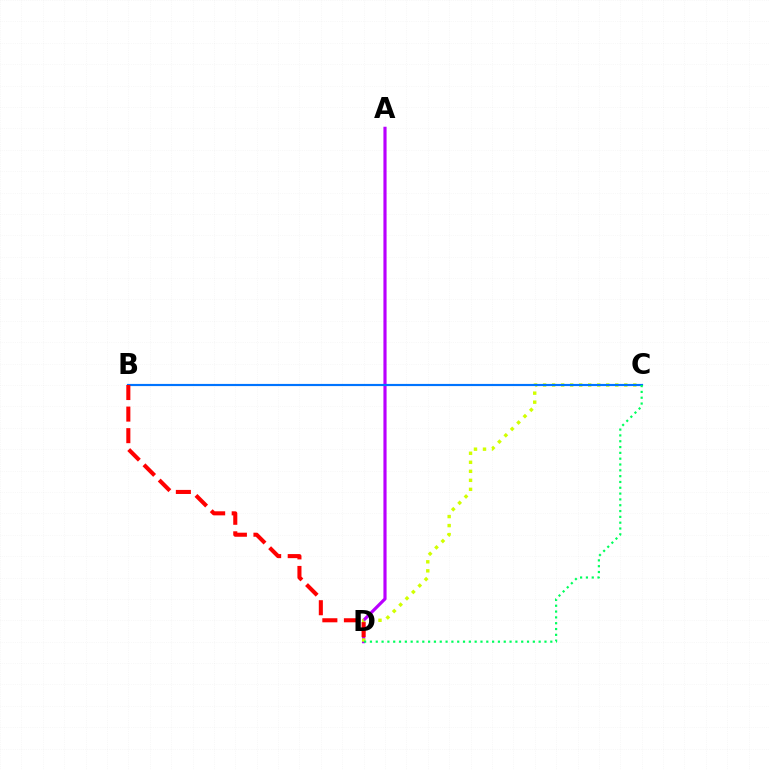{('A', 'D'): [{'color': '#b900ff', 'line_style': 'solid', 'thickness': 2.28}], ('C', 'D'): [{'color': '#d1ff00', 'line_style': 'dotted', 'thickness': 2.45}, {'color': '#00ff5c', 'line_style': 'dotted', 'thickness': 1.58}], ('B', 'C'): [{'color': '#0074ff', 'line_style': 'solid', 'thickness': 1.56}], ('B', 'D'): [{'color': '#ff0000', 'line_style': 'dashed', 'thickness': 2.93}]}